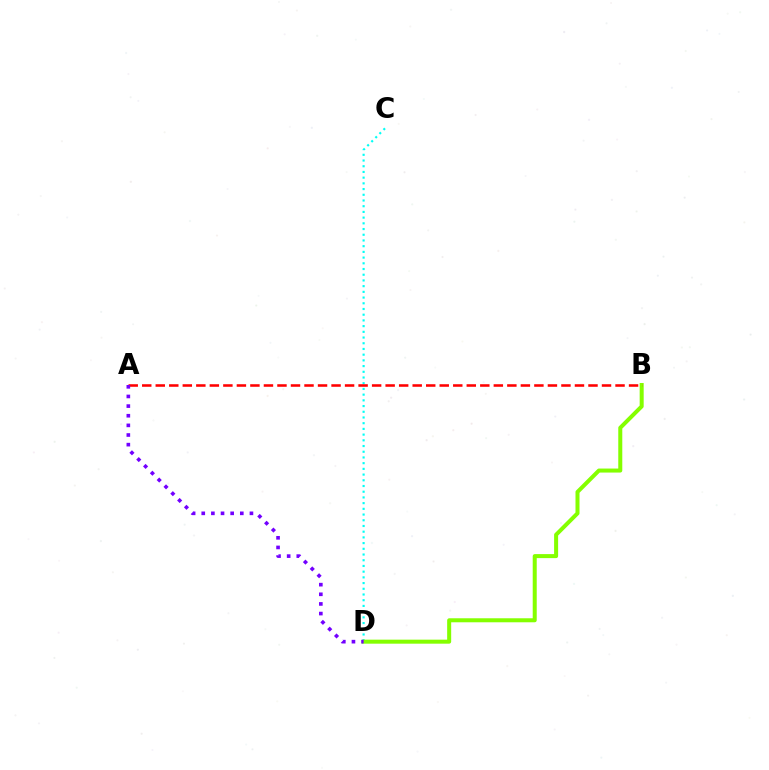{('C', 'D'): [{'color': '#00fff6', 'line_style': 'dotted', 'thickness': 1.55}], ('B', 'D'): [{'color': '#84ff00', 'line_style': 'solid', 'thickness': 2.89}], ('A', 'B'): [{'color': '#ff0000', 'line_style': 'dashed', 'thickness': 1.84}], ('A', 'D'): [{'color': '#7200ff', 'line_style': 'dotted', 'thickness': 2.62}]}